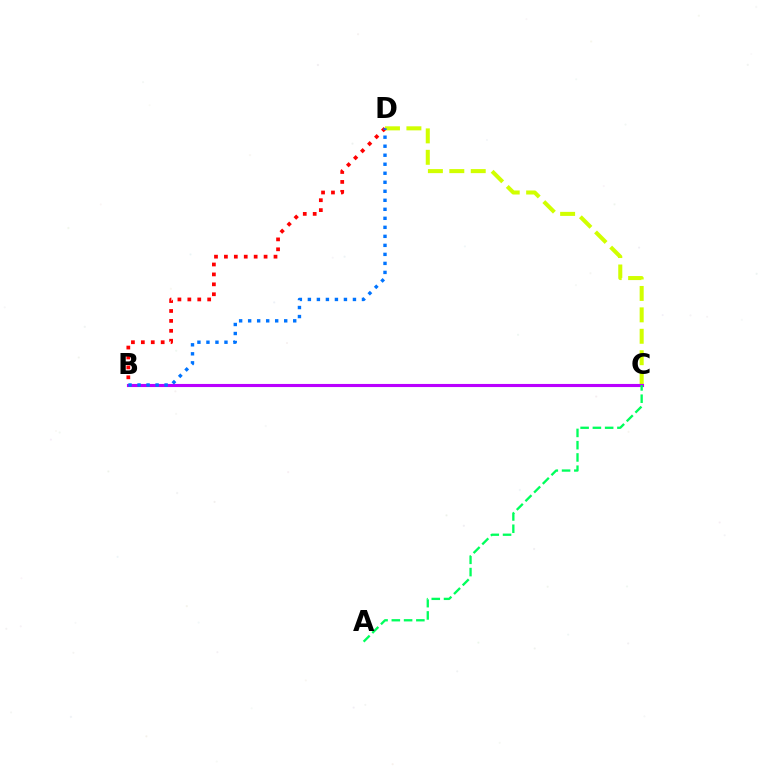{('C', 'D'): [{'color': '#d1ff00', 'line_style': 'dashed', 'thickness': 2.91}], ('B', 'C'): [{'color': '#b900ff', 'line_style': 'solid', 'thickness': 2.24}], ('B', 'D'): [{'color': '#ff0000', 'line_style': 'dotted', 'thickness': 2.69}, {'color': '#0074ff', 'line_style': 'dotted', 'thickness': 2.45}], ('A', 'C'): [{'color': '#00ff5c', 'line_style': 'dashed', 'thickness': 1.67}]}